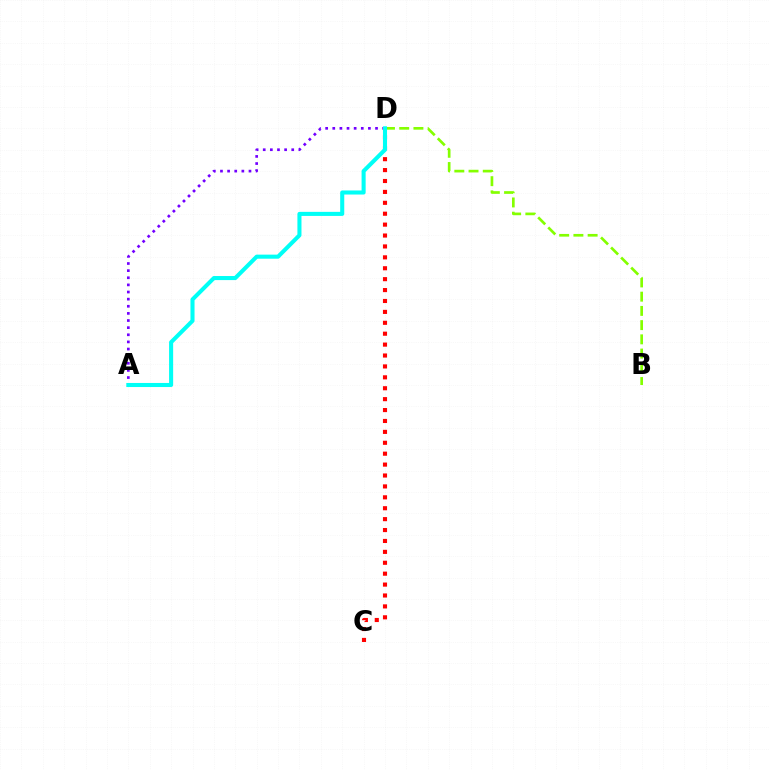{('B', 'D'): [{'color': '#84ff00', 'line_style': 'dashed', 'thickness': 1.93}], ('C', 'D'): [{'color': '#ff0000', 'line_style': 'dotted', 'thickness': 2.96}], ('A', 'D'): [{'color': '#7200ff', 'line_style': 'dotted', 'thickness': 1.94}, {'color': '#00fff6', 'line_style': 'solid', 'thickness': 2.93}]}